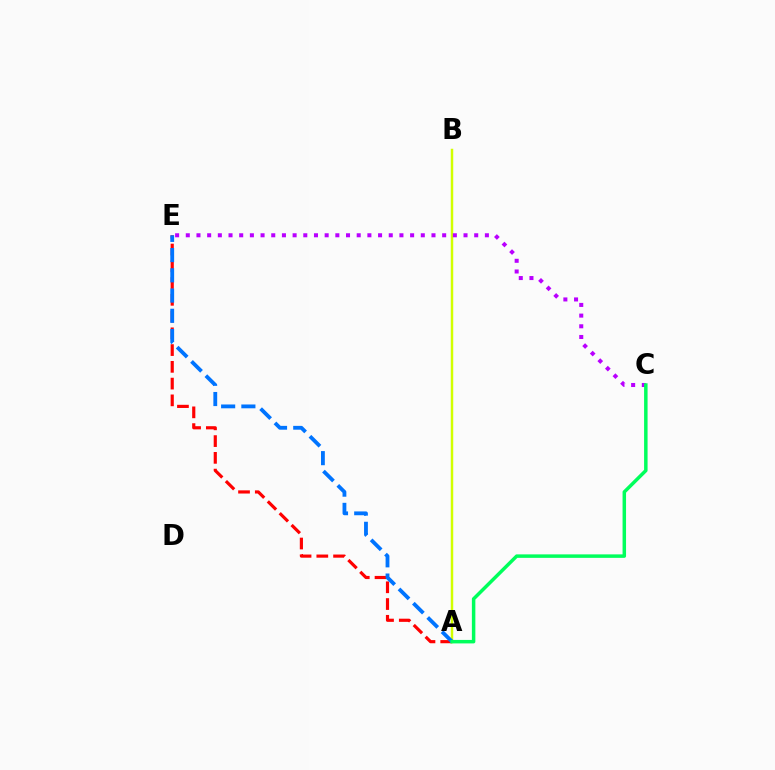{('A', 'B'): [{'color': '#d1ff00', 'line_style': 'solid', 'thickness': 1.77}], ('A', 'E'): [{'color': '#ff0000', 'line_style': 'dashed', 'thickness': 2.28}, {'color': '#0074ff', 'line_style': 'dashed', 'thickness': 2.75}], ('C', 'E'): [{'color': '#b900ff', 'line_style': 'dotted', 'thickness': 2.9}], ('A', 'C'): [{'color': '#00ff5c', 'line_style': 'solid', 'thickness': 2.51}]}